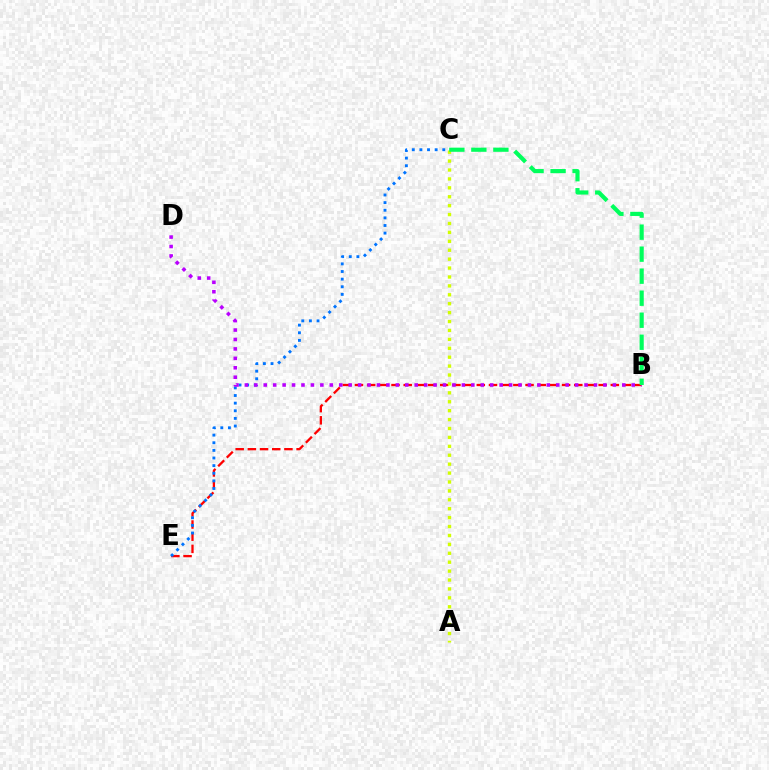{('B', 'E'): [{'color': '#ff0000', 'line_style': 'dashed', 'thickness': 1.66}], ('C', 'E'): [{'color': '#0074ff', 'line_style': 'dotted', 'thickness': 2.07}], ('B', 'D'): [{'color': '#b900ff', 'line_style': 'dotted', 'thickness': 2.56}], ('A', 'C'): [{'color': '#d1ff00', 'line_style': 'dotted', 'thickness': 2.42}], ('B', 'C'): [{'color': '#00ff5c', 'line_style': 'dashed', 'thickness': 2.99}]}